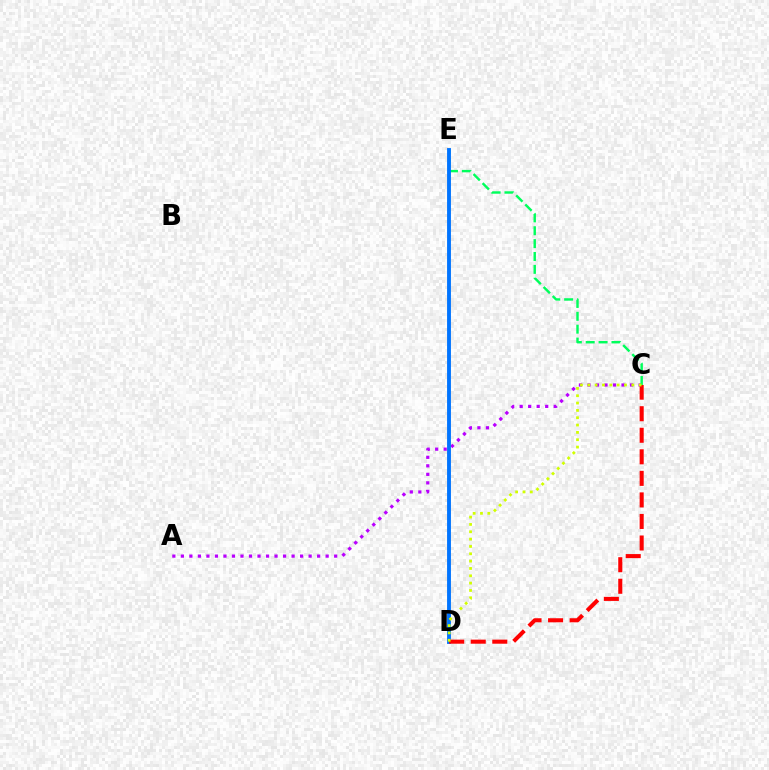{('A', 'C'): [{'color': '#b900ff', 'line_style': 'dotted', 'thickness': 2.31}], ('C', 'E'): [{'color': '#00ff5c', 'line_style': 'dashed', 'thickness': 1.75}], ('D', 'E'): [{'color': '#0074ff', 'line_style': 'solid', 'thickness': 2.78}], ('C', 'D'): [{'color': '#ff0000', 'line_style': 'dashed', 'thickness': 2.93}, {'color': '#d1ff00', 'line_style': 'dotted', 'thickness': 1.99}]}